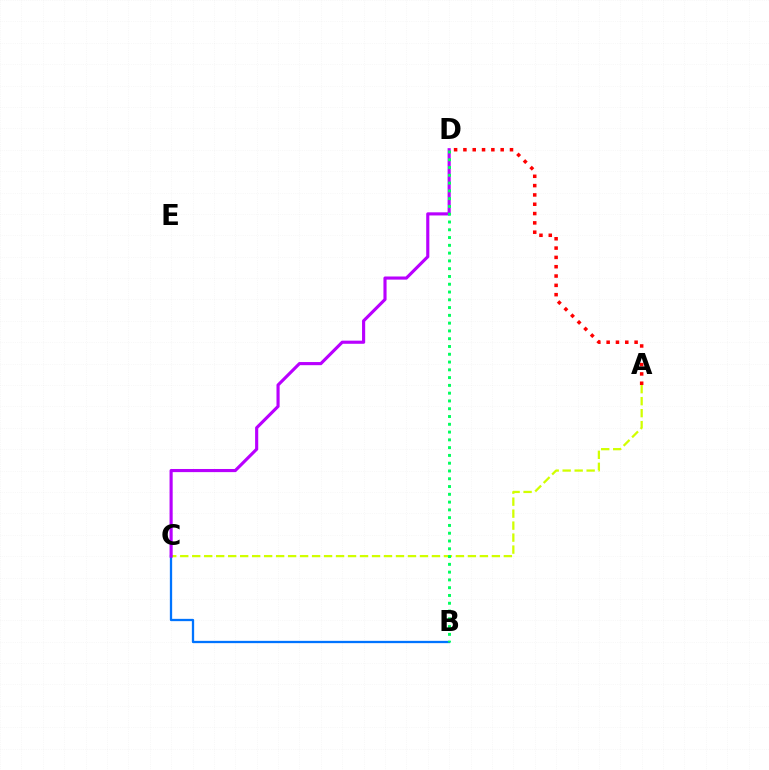{('A', 'C'): [{'color': '#d1ff00', 'line_style': 'dashed', 'thickness': 1.63}], ('B', 'C'): [{'color': '#0074ff', 'line_style': 'solid', 'thickness': 1.65}], ('A', 'D'): [{'color': '#ff0000', 'line_style': 'dotted', 'thickness': 2.53}], ('C', 'D'): [{'color': '#b900ff', 'line_style': 'solid', 'thickness': 2.26}], ('B', 'D'): [{'color': '#00ff5c', 'line_style': 'dotted', 'thickness': 2.11}]}